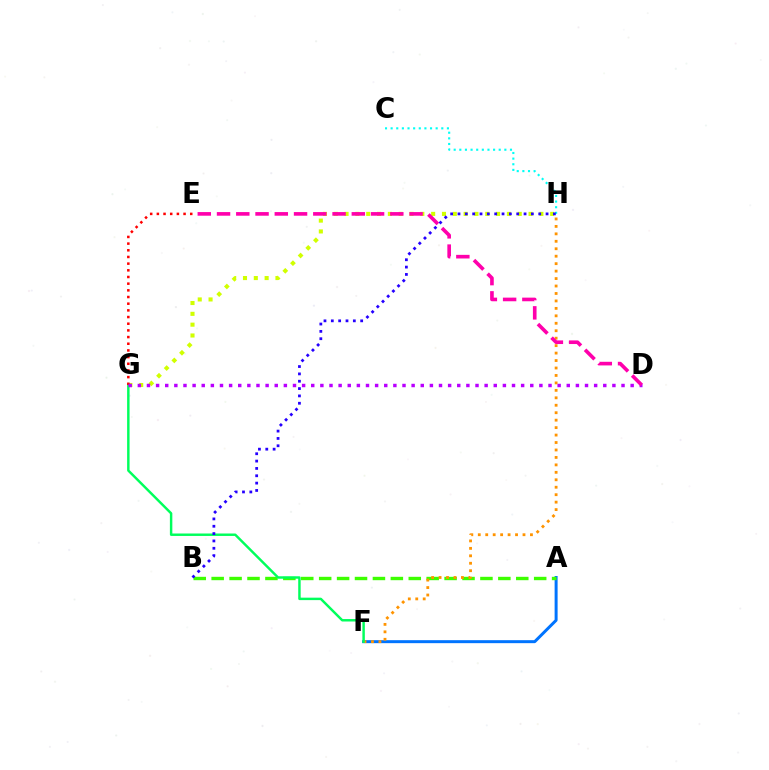{('A', 'F'): [{'color': '#0074ff', 'line_style': 'solid', 'thickness': 2.15}], ('C', 'H'): [{'color': '#00fff6', 'line_style': 'dotted', 'thickness': 1.53}], ('G', 'H'): [{'color': '#d1ff00', 'line_style': 'dotted', 'thickness': 2.94}], ('A', 'B'): [{'color': '#3dff00', 'line_style': 'dashed', 'thickness': 2.43}], ('F', 'H'): [{'color': '#ff9400', 'line_style': 'dotted', 'thickness': 2.02}], ('F', 'G'): [{'color': '#00ff5c', 'line_style': 'solid', 'thickness': 1.76}], ('E', 'G'): [{'color': '#ff0000', 'line_style': 'dotted', 'thickness': 1.81}], ('D', 'G'): [{'color': '#b900ff', 'line_style': 'dotted', 'thickness': 2.48}], ('D', 'E'): [{'color': '#ff00ac', 'line_style': 'dashed', 'thickness': 2.62}], ('B', 'H'): [{'color': '#2500ff', 'line_style': 'dotted', 'thickness': 1.99}]}